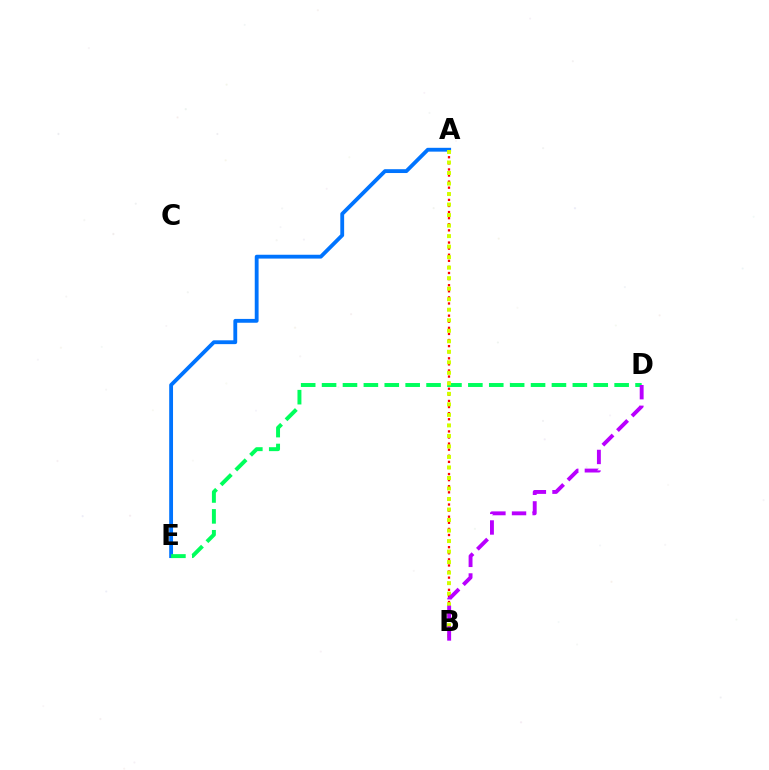{('A', 'B'): [{'color': '#ff0000', 'line_style': 'dotted', 'thickness': 1.66}, {'color': '#d1ff00', 'line_style': 'dotted', 'thickness': 2.86}], ('A', 'E'): [{'color': '#0074ff', 'line_style': 'solid', 'thickness': 2.76}], ('D', 'E'): [{'color': '#00ff5c', 'line_style': 'dashed', 'thickness': 2.84}], ('B', 'D'): [{'color': '#b900ff', 'line_style': 'dashed', 'thickness': 2.8}]}